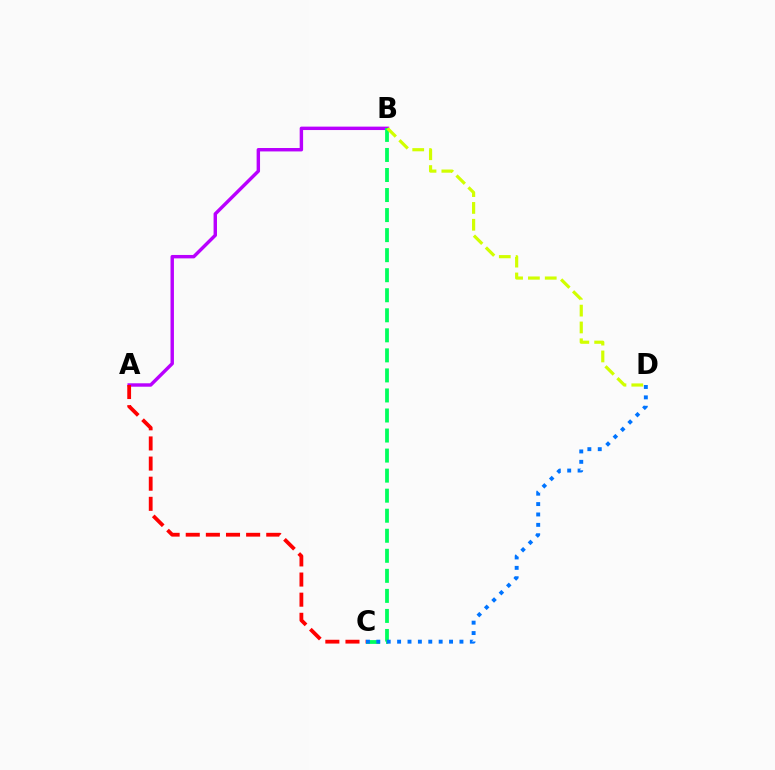{('A', 'B'): [{'color': '#b900ff', 'line_style': 'solid', 'thickness': 2.46}], ('A', 'C'): [{'color': '#ff0000', 'line_style': 'dashed', 'thickness': 2.73}], ('B', 'C'): [{'color': '#00ff5c', 'line_style': 'dashed', 'thickness': 2.72}], ('C', 'D'): [{'color': '#0074ff', 'line_style': 'dotted', 'thickness': 2.82}], ('B', 'D'): [{'color': '#d1ff00', 'line_style': 'dashed', 'thickness': 2.29}]}